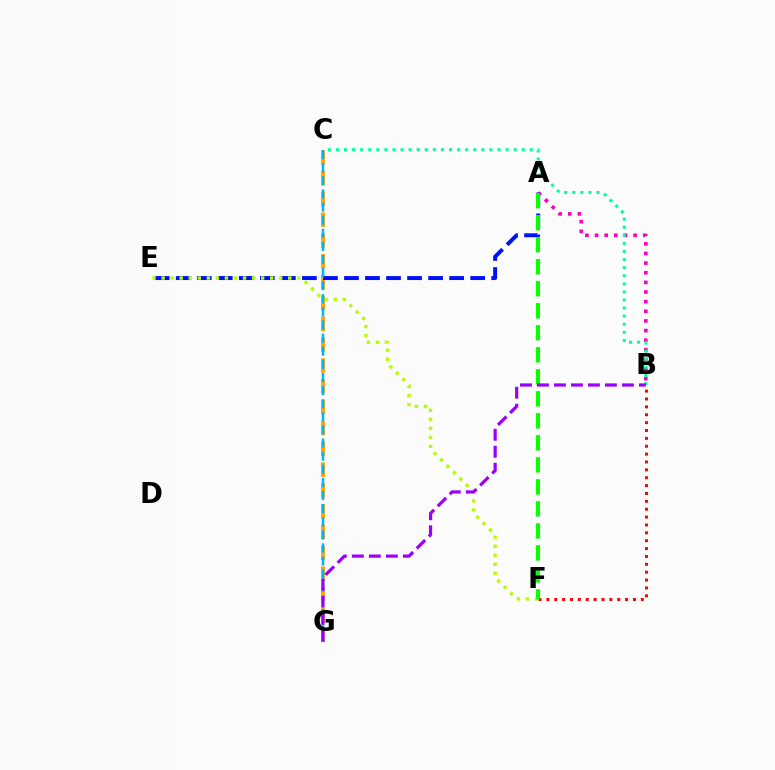{('B', 'F'): [{'color': '#ff0000', 'line_style': 'dotted', 'thickness': 2.14}], ('A', 'B'): [{'color': '#ff00bd', 'line_style': 'dotted', 'thickness': 2.62}], ('C', 'G'): [{'color': '#ffa500', 'line_style': 'dashed', 'thickness': 2.83}, {'color': '#00b5ff', 'line_style': 'dashed', 'thickness': 1.78}], ('A', 'E'): [{'color': '#0010ff', 'line_style': 'dashed', 'thickness': 2.86}], ('B', 'C'): [{'color': '#00ff9d', 'line_style': 'dotted', 'thickness': 2.19}], ('E', 'F'): [{'color': '#b3ff00', 'line_style': 'dotted', 'thickness': 2.46}], ('A', 'F'): [{'color': '#08ff00', 'line_style': 'dashed', 'thickness': 2.99}], ('B', 'G'): [{'color': '#9b00ff', 'line_style': 'dashed', 'thickness': 2.31}]}